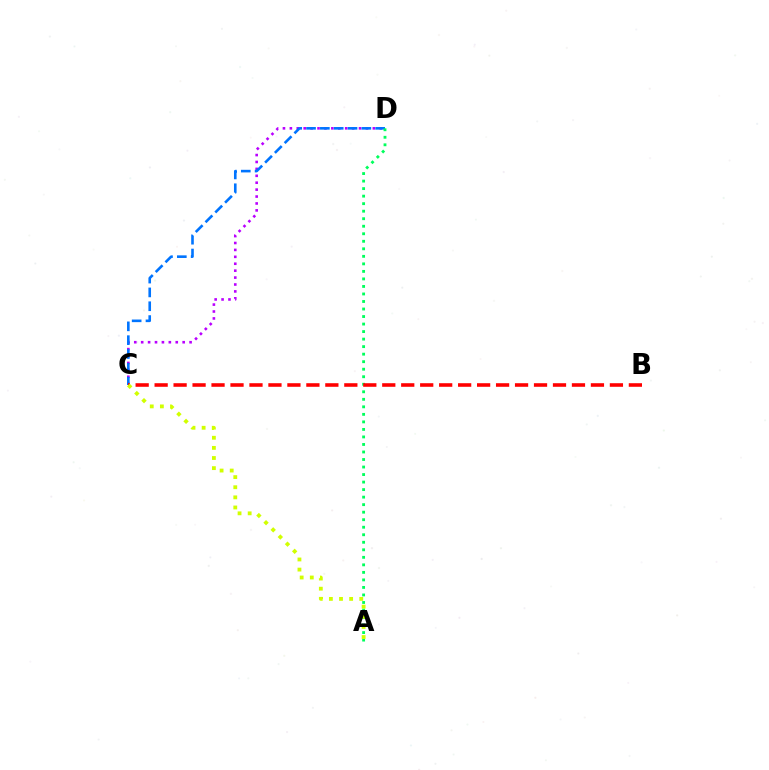{('C', 'D'): [{'color': '#b900ff', 'line_style': 'dotted', 'thickness': 1.88}, {'color': '#0074ff', 'line_style': 'dashed', 'thickness': 1.88}], ('A', 'D'): [{'color': '#00ff5c', 'line_style': 'dotted', 'thickness': 2.04}], ('B', 'C'): [{'color': '#ff0000', 'line_style': 'dashed', 'thickness': 2.58}], ('A', 'C'): [{'color': '#d1ff00', 'line_style': 'dotted', 'thickness': 2.75}]}